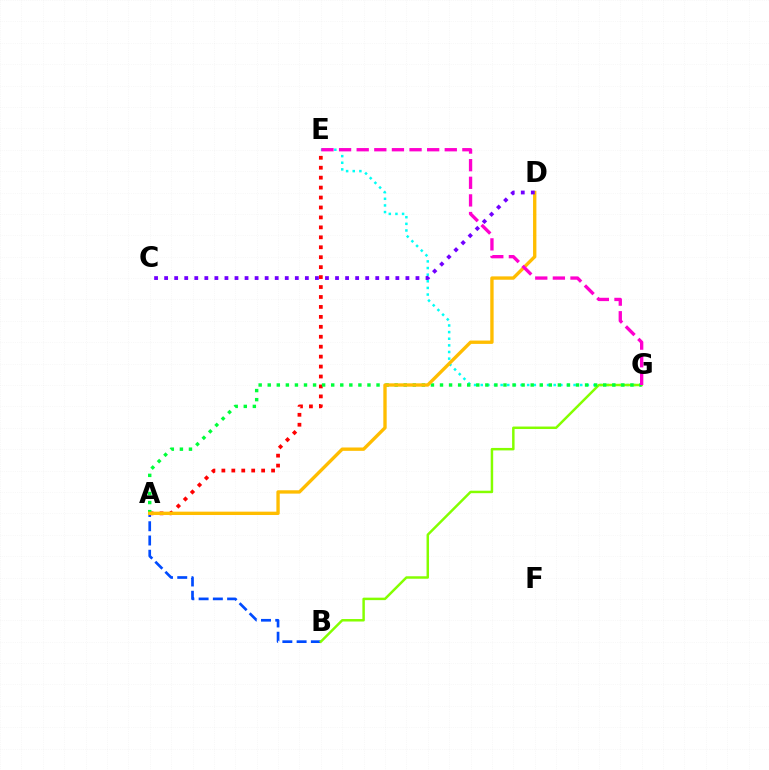{('A', 'B'): [{'color': '#004bff', 'line_style': 'dashed', 'thickness': 1.94}], ('E', 'G'): [{'color': '#00fff6', 'line_style': 'dotted', 'thickness': 1.8}, {'color': '#ff00cf', 'line_style': 'dashed', 'thickness': 2.39}], ('B', 'G'): [{'color': '#84ff00', 'line_style': 'solid', 'thickness': 1.78}], ('A', 'E'): [{'color': '#ff0000', 'line_style': 'dotted', 'thickness': 2.7}], ('A', 'G'): [{'color': '#00ff39', 'line_style': 'dotted', 'thickness': 2.46}], ('A', 'D'): [{'color': '#ffbd00', 'line_style': 'solid', 'thickness': 2.41}], ('C', 'D'): [{'color': '#7200ff', 'line_style': 'dotted', 'thickness': 2.73}]}